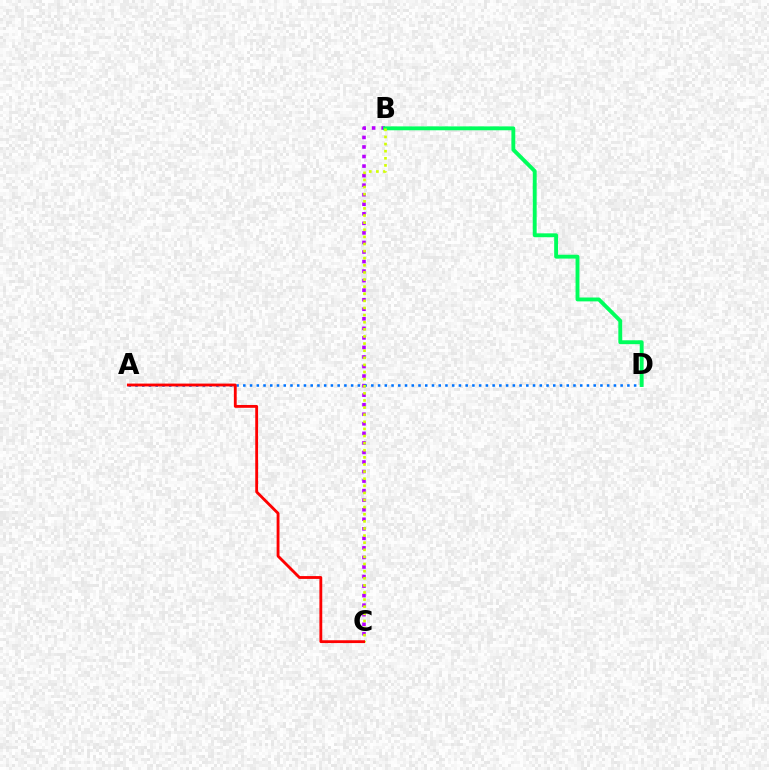{('B', 'C'): [{'color': '#b900ff', 'line_style': 'dotted', 'thickness': 2.59}, {'color': '#d1ff00', 'line_style': 'dotted', 'thickness': 1.93}], ('A', 'D'): [{'color': '#0074ff', 'line_style': 'dotted', 'thickness': 1.83}], ('B', 'D'): [{'color': '#00ff5c', 'line_style': 'solid', 'thickness': 2.79}], ('A', 'C'): [{'color': '#ff0000', 'line_style': 'solid', 'thickness': 2.04}]}